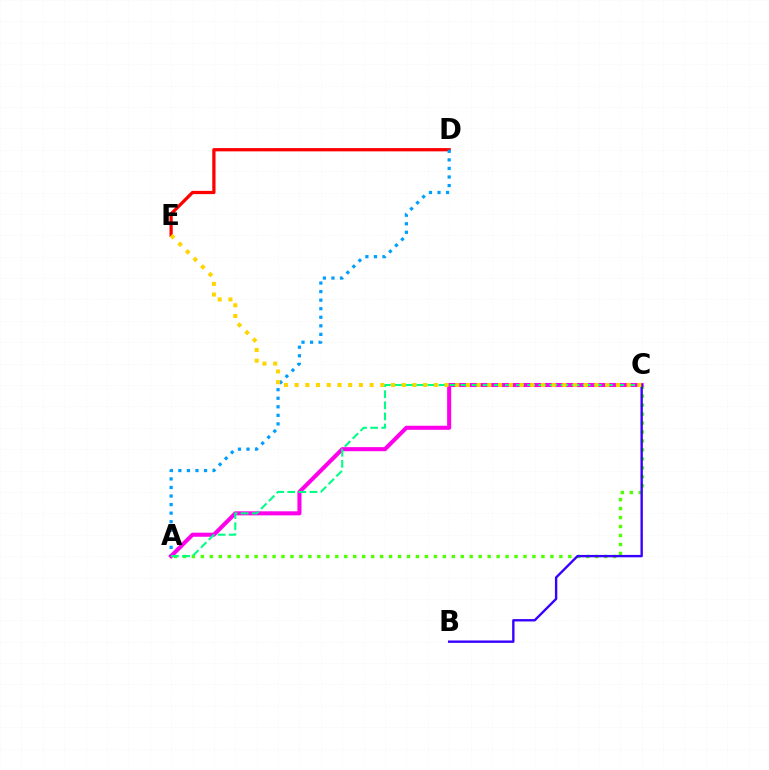{('D', 'E'): [{'color': '#ff0000', 'line_style': 'solid', 'thickness': 2.34}], ('A', 'C'): [{'color': '#4fff00', 'line_style': 'dotted', 'thickness': 2.44}, {'color': '#ff00ed', 'line_style': 'solid', 'thickness': 2.93}, {'color': '#00ff86', 'line_style': 'dashed', 'thickness': 1.51}], ('A', 'D'): [{'color': '#009eff', 'line_style': 'dotted', 'thickness': 2.32}], ('B', 'C'): [{'color': '#3700ff', 'line_style': 'solid', 'thickness': 1.71}], ('C', 'E'): [{'color': '#ffd500', 'line_style': 'dotted', 'thickness': 2.91}]}